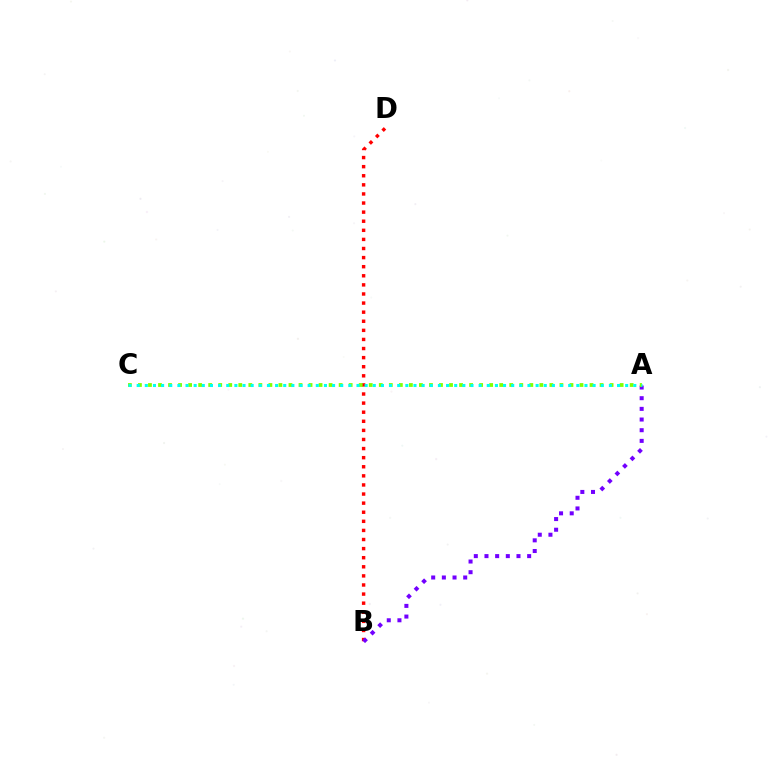{('B', 'D'): [{'color': '#ff0000', 'line_style': 'dotted', 'thickness': 2.47}], ('A', 'B'): [{'color': '#7200ff', 'line_style': 'dotted', 'thickness': 2.9}], ('A', 'C'): [{'color': '#84ff00', 'line_style': 'dotted', 'thickness': 2.73}, {'color': '#00fff6', 'line_style': 'dotted', 'thickness': 2.21}]}